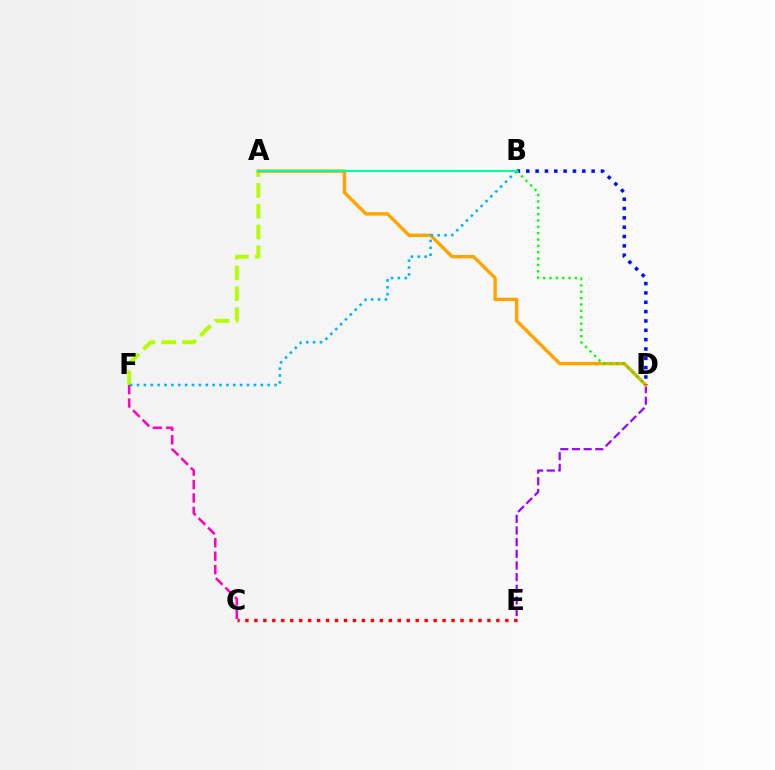{('A', 'F'): [{'color': '#b3ff00', 'line_style': 'dashed', 'thickness': 2.83}], ('C', 'E'): [{'color': '#ff0000', 'line_style': 'dotted', 'thickness': 2.44}], ('D', 'E'): [{'color': '#9b00ff', 'line_style': 'dashed', 'thickness': 1.58}], ('A', 'D'): [{'color': '#ffa500', 'line_style': 'solid', 'thickness': 2.46}], ('B', 'F'): [{'color': '#00b5ff', 'line_style': 'dotted', 'thickness': 1.87}], ('B', 'D'): [{'color': '#0010ff', 'line_style': 'dotted', 'thickness': 2.54}, {'color': '#08ff00', 'line_style': 'dotted', 'thickness': 1.73}], ('C', 'F'): [{'color': '#ff00bd', 'line_style': 'dashed', 'thickness': 1.82}], ('A', 'B'): [{'color': '#00ff9d', 'line_style': 'solid', 'thickness': 1.52}]}